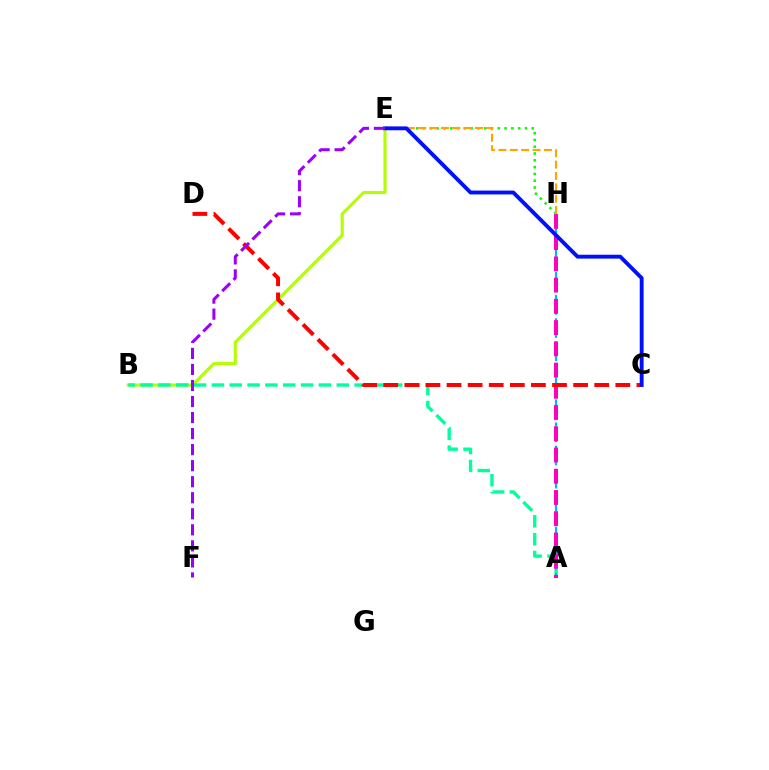{('B', 'E'): [{'color': '#b3ff00', 'line_style': 'solid', 'thickness': 2.25}], ('A', 'B'): [{'color': '#00ff9d', 'line_style': 'dashed', 'thickness': 2.42}], ('A', 'H'): [{'color': '#00b5ff', 'line_style': 'dashed', 'thickness': 1.57}, {'color': '#ff00bd', 'line_style': 'dashed', 'thickness': 2.88}], ('C', 'D'): [{'color': '#ff0000', 'line_style': 'dashed', 'thickness': 2.87}], ('E', 'H'): [{'color': '#08ff00', 'line_style': 'dotted', 'thickness': 1.85}, {'color': '#ffa500', 'line_style': 'dashed', 'thickness': 1.54}], ('C', 'E'): [{'color': '#0010ff', 'line_style': 'solid', 'thickness': 2.79}], ('E', 'F'): [{'color': '#9b00ff', 'line_style': 'dashed', 'thickness': 2.18}]}